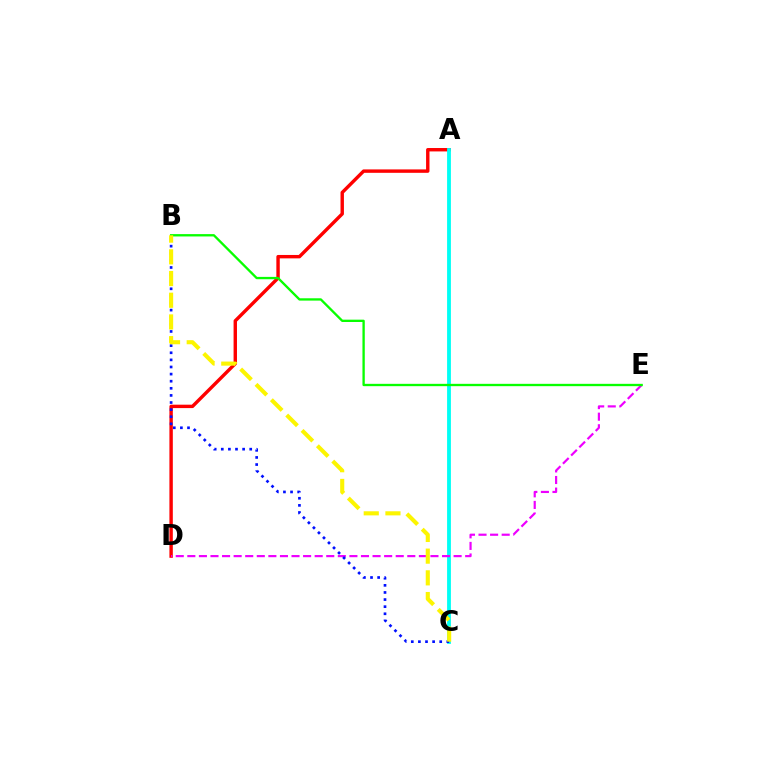{('A', 'D'): [{'color': '#ff0000', 'line_style': 'solid', 'thickness': 2.45}], ('A', 'C'): [{'color': '#00fff6', 'line_style': 'solid', 'thickness': 2.75}], ('D', 'E'): [{'color': '#ee00ff', 'line_style': 'dashed', 'thickness': 1.57}], ('B', 'E'): [{'color': '#08ff00', 'line_style': 'solid', 'thickness': 1.68}], ('B', 'C'): [{'color': '#0010ff', 'line_style': 'dotted', 'thickness': 1.93}, {'color': '#fcf500', 'line_style': 'dashed', 'thickness': 2.95}]}